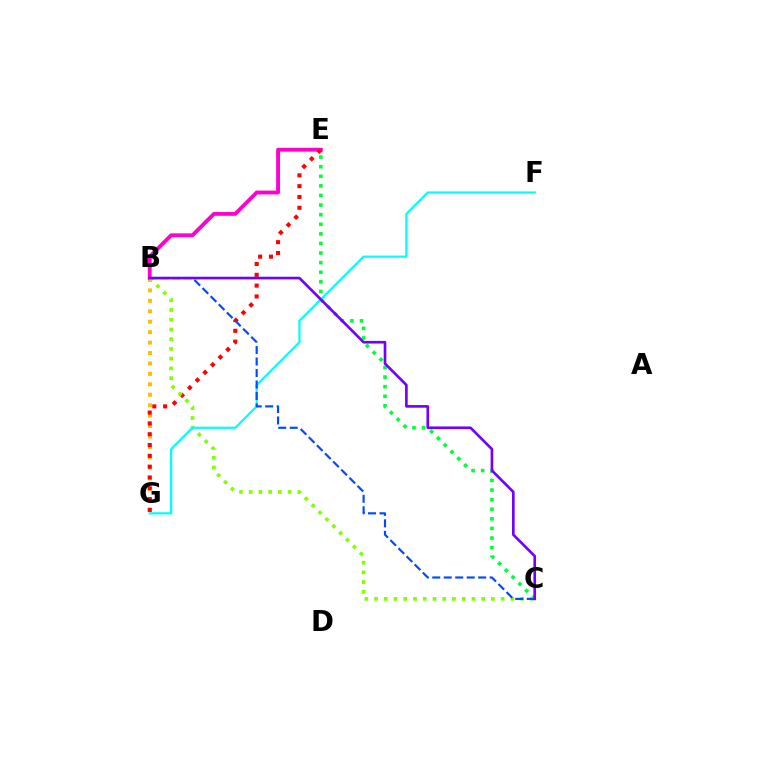{('C', 'E'): [{'color': '#00ff39', 'line_style': 'dotted', 'thickness': 2.61}], ('B', 'G'): [{'color': '#ffbd00', 'line_style': 'dotted', 'thickness': 2.84}], ('B', 'E'): [{'color': '#ff00cf', 'line_style': 'solid', 'thickness': 2.77}], ('E', 'G'): [{'color': '#ff0000', 'line_style': 'dotted', 'thickness': 2.94}], ('B', 'C'): [{'color': '#84ff00', 'line_style': 'dotted', 'thickness': 2.65}, {'color': '#004bff', 'line_style': 'dashed', 'thickness': 1.56}, {'color': '#7200ff', 'line_style': 'solid', 'thickness': 1.91}], ('F', 'G'): [{'color': '#00fff6', 'line_style': 'solid', 'thickness': 1.6}]}